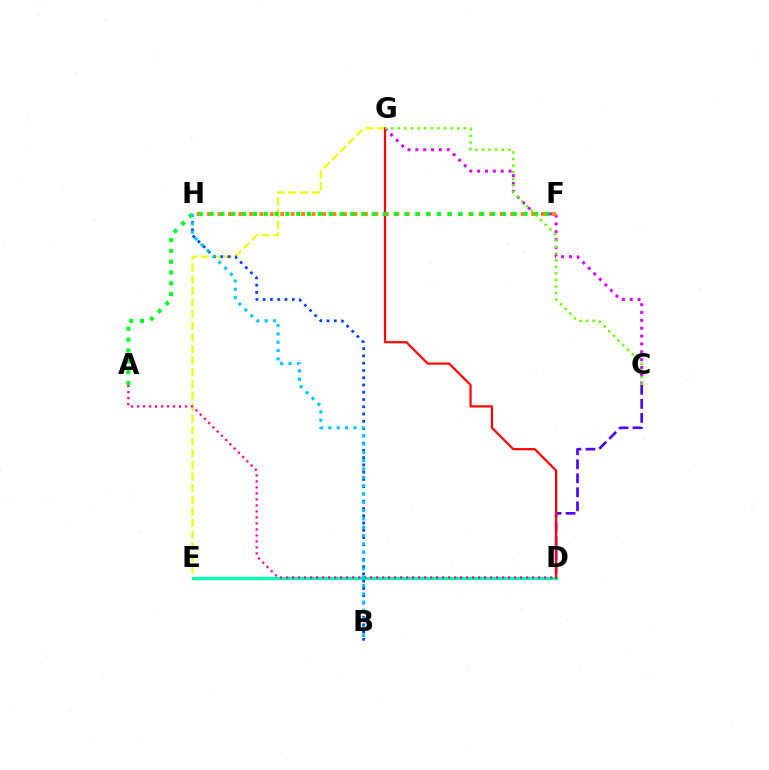{('C', 'D'): [{'color': '#4f00ff', 'line_style': 'dashed', 'thickness': 1.9}], ('C', 'G'): [{'color': '#d600ff', 'line_style': 'dotted', 'thickness': 2.13}, {'color': '#66ff00', 'line_style': 'dotted', 'thickness': 1.79}], ('D', 'E'): [{'color': '#00ffaf', 'line_style': 'solid', 'thickness': 2.38}], ('E', 'G'): [{'color': '#eeff00', 'line_style': 'dashed', 'thickness': 1.58}], ('D', 'G'): [{'color': '#ff0000', 'line_style': 'solid', 'thickness': 1.57}], ('F', 'H'): [{'color': '#ff8800', 'line_style': 'dotted', 'thickness': 2.84}], ('B', 'H'): [{'color': '#003fff', 'line_style': 'dotted', 'thickness': 1.97}, {'color': '#00c7ff', 'line_style': 'dotted', 'thickness': 2.26}], ('A', 'D'): [{'color': '#ff00a0', 'line_style': 'dotted', 'thickness': 1.63}], ('A', 'F'): [{'color': '#00ff27', 'line_style': 'dotted', 'thickness': 2.94}]}